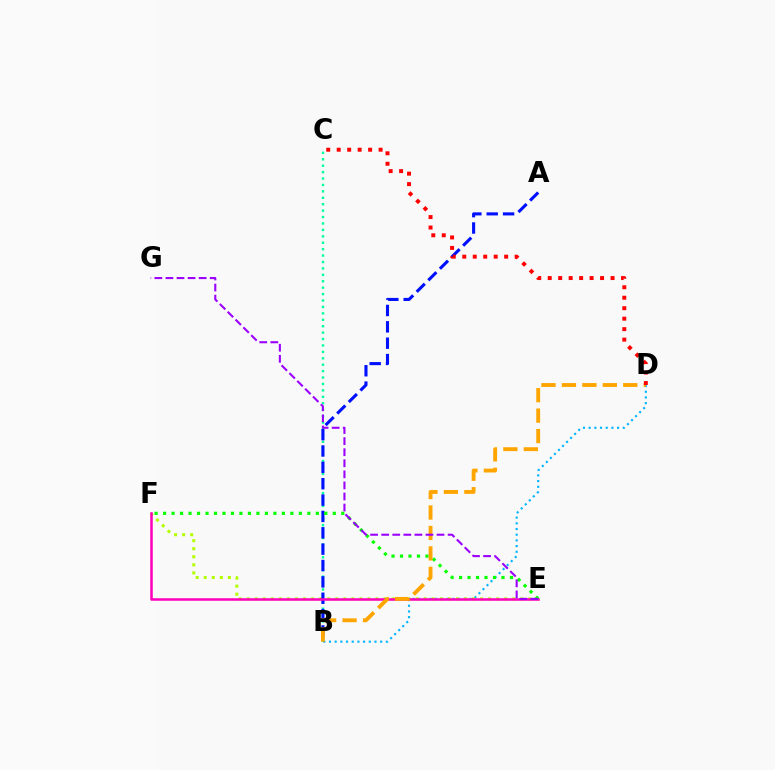{('B', 'D'): [{'color': '#00b5ff', 'line_style': 'dotted', 'thickness': 1.55}, {'color': '#ffa500', 'line_style': 'dashed', 'thickness': 2.78}], ('B', 'C'): [{'color': '#00ff9d', 'line_style': 'dotted', 'thickness': 1.74}], ('E', 'F'): [{'color': '#b3ff00', 'line_style': 'dotted', 'thickness': 2.19}, {'color': '#ff00bd', 'line_style': 'solid', 'thickness': 1.82}, {'color': '#08ff00', 'line_style': 'dotted', 'thickness': 2.31}], ('A', 'B'): [{'color': '#0010ff', 'line_style': 'dashed', 'thickness': 2.22}], ('E', 'G'): [{'color': '#9b00ff', 'line_style': 'dashed', 'thickness': 1.5}], ('C', 'D'): [{'color': '#ff0000', 'line_style': 'dotted', 'thickness': 2.85}]}